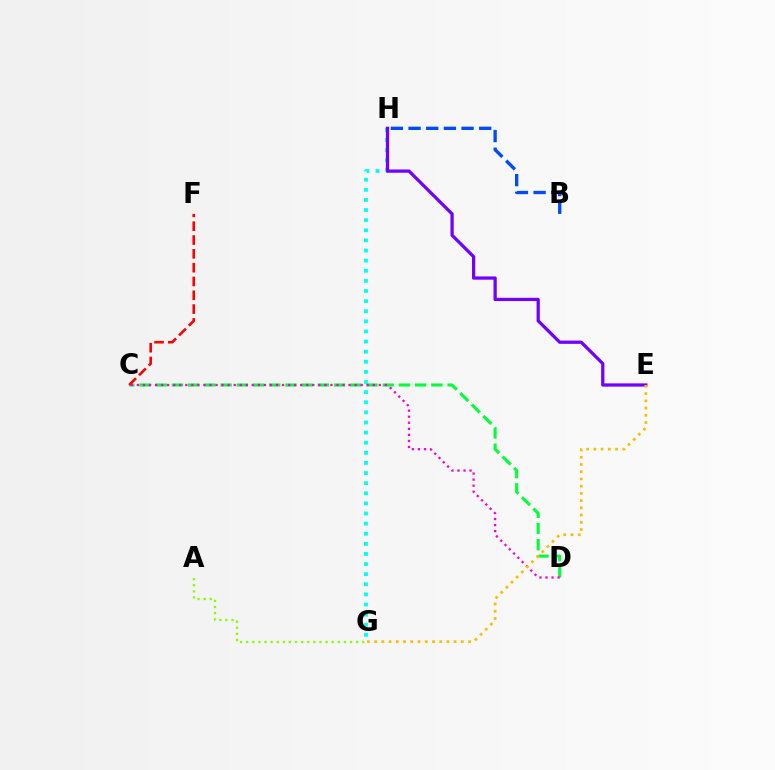{('G', 'H'): [{'color': '#00fff6', 'line_style': 'dotted', 'thickness': 2.75}], ('B', 'H'): [{'color': '#004bff', 'line_style': 'dashed', 'thickness': 2.4}], ('C', 'D'): [{'color': '#00ff39', 'line_style': 'dashed', 'thickness': 2.2}, {'color': '#ff00cf', 'line_style': 'dotted', 'thickness': 1.64}], ('A', 'G'): [{'color': '#84ff00', 'line_style': 'dotted', 'thickness': 1.66}], ('E', 'H'): [{'color': '#7200ff', 'line_style': 'solid', 'thickness': 2.34}], ('C', 'F'): [{'color': '#ff0000', 'line_style': 'dashed', 'thickness': 1.88}], ('E', 'G'): [{'color': '#ffbd00', 'line_style': 'dotted', 'thickness': 1.96}]}